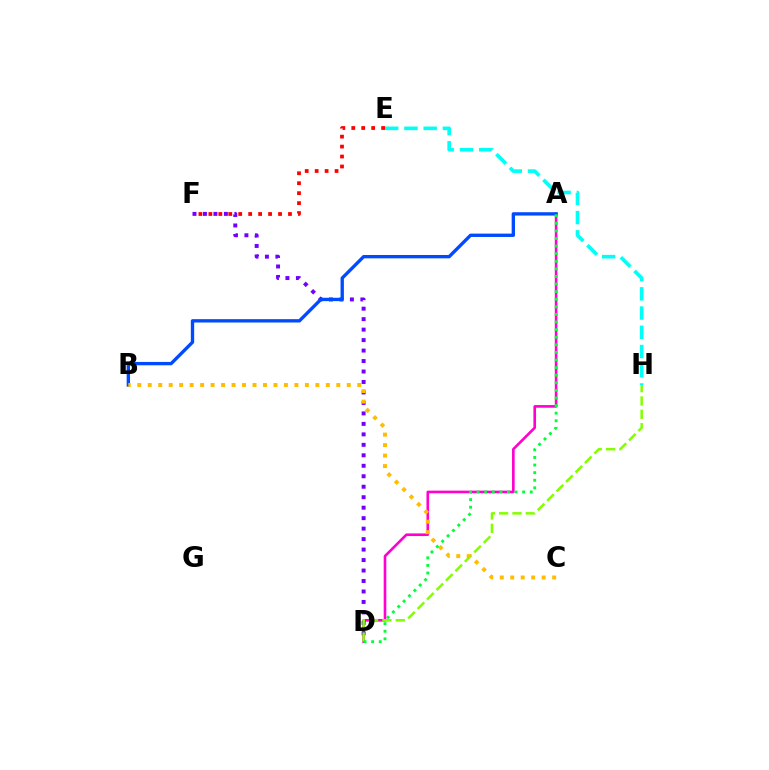{('E', 'F'): [{'color': '#ff0000', 'line_style': 'dotted', 'thickness': 2.7}], ('A', 'D'): [{'color': '#ff00cf', 'line_style': 'solid', 'thickness': 1.89}, {'color': '#00ff39', 'line_style': 'dotted', 'thickness': 2.06}], ('D', 'F'): [{'color': '#7200ff', 'line_style': 'dotted', 'thickness': 2.85}], ('A', 'B'): [{'color': '#004bff', 'line_style': 'solid', 'thickness': 2.41}], ('D', 'H'): [{'color': '#84ff00', 'line_style': 'dashed', 'thickness': 1.81}], ('B', 'C'): [{'color': '#ffbd00', 'line_style': 'dotted', 'thickness': 2.85}], ('E', 'H'): [{'color': '#00fff6', 'line_style': 'dashed', 'thickness': 2.61}]}